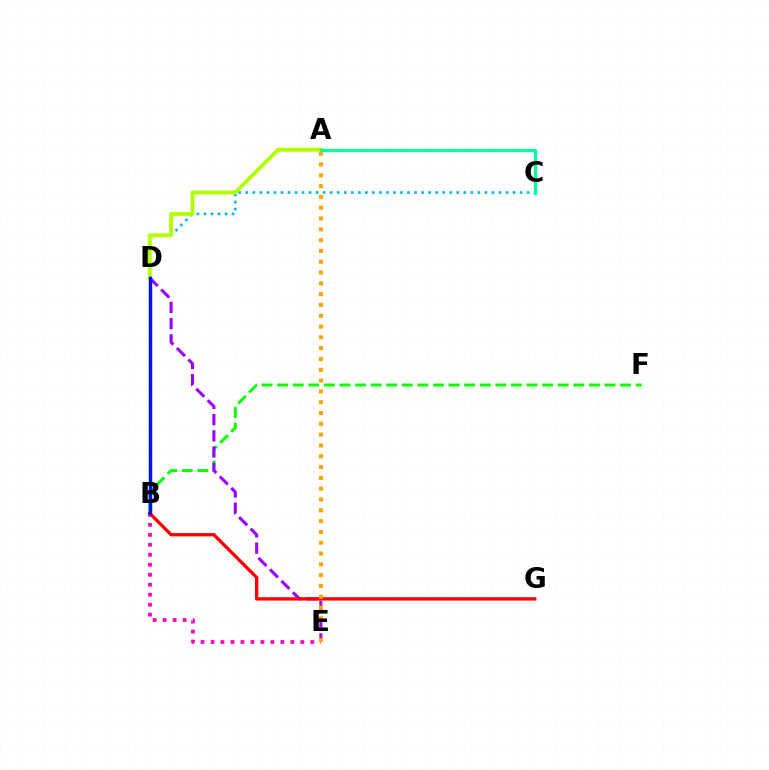{('B', 'F'): [{'color': '#08ff00', 'line_style': 'dashed', 'thickness': 2.12}], ('D', 'E'): [{'color': '#9b00ff', 'line_style': 'dashed', 'thickness': 2.21}], ('B', 'E'): [{'color': '#ff00bd', 'line_style': 'dotted', 'thickness': 2.71}], ('C', 'D'): [{'color': '#00b5ff', 'line_style': 'dotted', 'thickness': 1.91}], ('B', 'G'): [{'color': '#ff0000', 'line_style': 'solid', 'thickness': 2.39}], ('A', 'D'): [{'color': '#b3ff00', 'line_style': 'solid', 'thickness': 2.79}], ('A', 'C'): [{'color': '#00ff9d', 'line_style': 'solid', 'thickness': 2.37}], ('A', 'E'): [{'color': '#ffa500', 'line_style': 'dotted', 'thickness': 2.94}], ('B', 'D'): [{'color': '#0010ff', 'line_style': 'solid', 'thickness': 2.48}]}